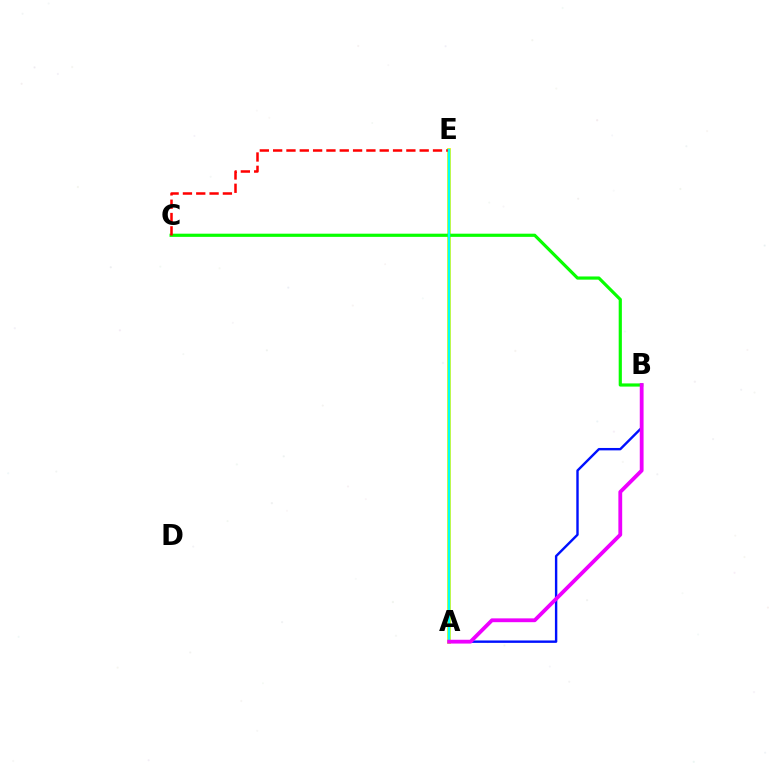{('A', 'E'): [{'color': '#fcf500', 'line_style': 'solid', 'thickness': 2.74}, {'color': '#00fff6', 'line_style': 'solid', 'thickness': 1.79}], ('B', 'C'): [{'color': '#08ff00', 'line_style': 'solid', 'thickness': 2.29}], ('A', 'B'): [{'color': '#0010ff', 'line_style': 'solid', 'thickness': 1.73}, {'color': '#ee00ff', 'line_style': 'solid', 'thickness': 2.75}], ('C', 'E'): [{'color': '#ff0000', 'line_style': 'dashed', 'thickness': 1.81}]}